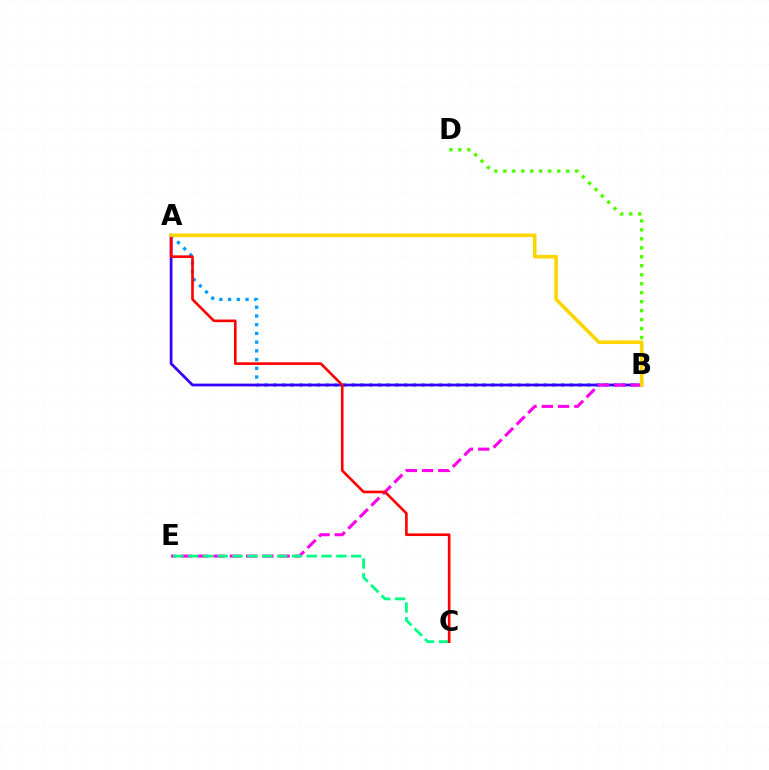{('A', 'B'): [{'color': '#009eff', 'line_style': 'dotted', 'thickness': 2.37}, {'color': '#3700ff', 'line_style': 'solid', 'thickness': 1.98}, {'color': '#ffd500', 'line_style': 'solid', 'thickness': 2.6}], ('B', 'E'): [{'color': '#ff00ed', 'line_style': 'dashed', 'thickness': 2.21}], ('B', 'D'): [{'color': '#4fff00', 'line_style': 'dotted', 'thickness': 2.44}], ('C', 'E'): [{'color': '#00ff86', 'line_style': 'dashed', 'thickness': 2.01}], ('A', 'C'): [{'color': '#ff0000', 'line_style': 'solid', 'thickness': 1.89}]}